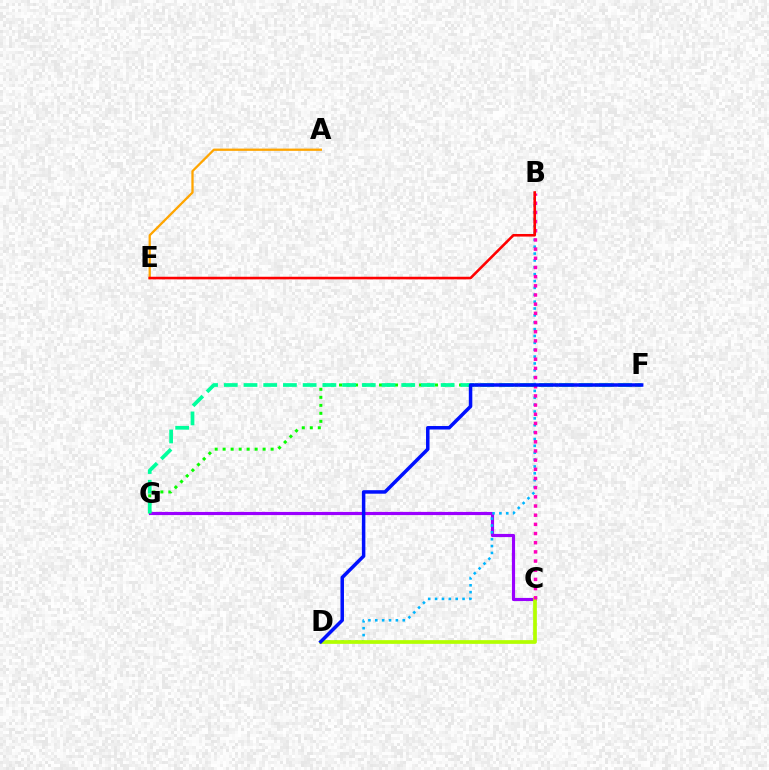{('A', 'E'): [{'color': '#ffa500', 'line_style': 'solid', 'thickness': 1.64}], ('C', 'G'): [{'color': '#9b00ff', 'line_style': 'solid', 'thickness': 2.27}], ('B', 'D'): [{'color': '#00b5ff', 'line_style': 'dotted', 'thickness': 1.87}], ('C', 'D'): [{'color': '#b3ff00', 'line_style': 'solid', 'thickness': 2.67}], ('F', 'G'): [{'color': '#08ff00', 'line_style': 'dotted', 'thickness': 2.17}, {'color': '#00ff9d', 'line_style': 'dashed', 'thickness': 2.68}], ('B', 'C'): [{'color': '#ff00bd', 'line_style': 'dotted', 'thickness': 2.49}], ('B', 'E'): [{'color': '#ff0000', 'line_style': 'solid', 'thickness': 1.86}], ('D', 'F'): [{'color': '#0010ff', 'line_style': 'solid', 'thickness': 2.53}]}